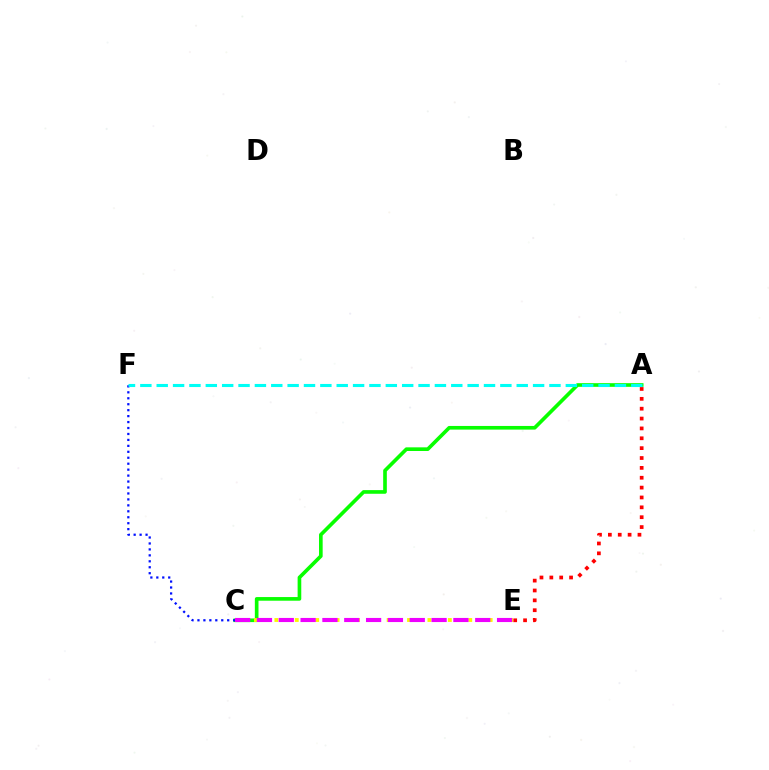{('A', 'E'): [{'color': '#ff0000', 'line_style': 'dotted', 'thickness': 2.68}], ('A', 'C'): [{'color': '#08ff00', 'line_style': 'solid', 'thickness': 2.63}], ('C', 'F'): [{'color': '#0010ff', 'line_style': 'dotted', 'thickness': 1.62}], ('C', 'E'): [{'color': '#fcf500', 'line_style': 'dotted', 'thickness': 2.77}, {'color': '#ee00ff', 'line_style': 'dashed', 'thickness': 2.97}], ('A', 'F'): [{'color': '#00fff6', 'line_style': 'dashed', 'thickness': 2.22}]}